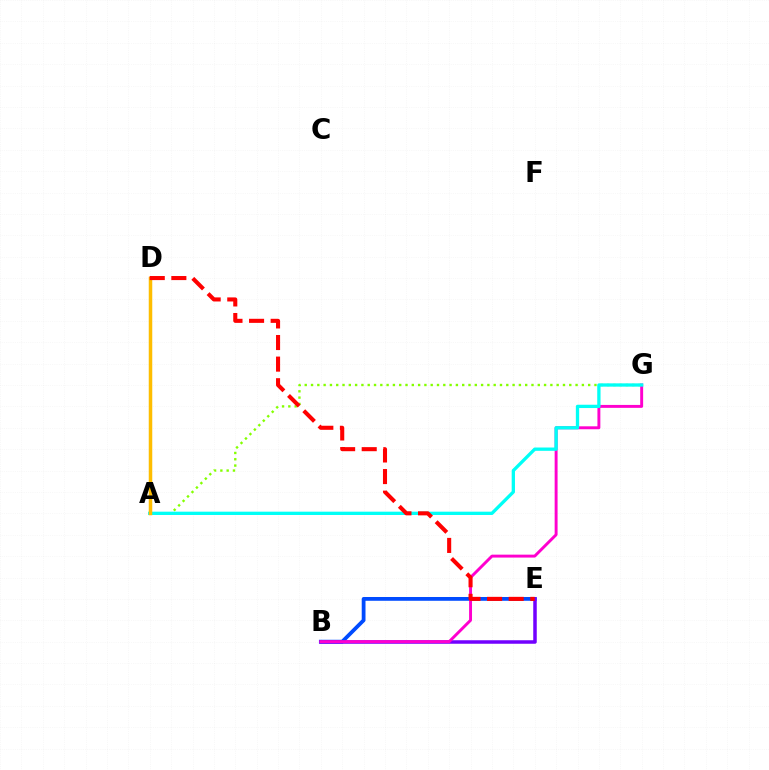{('B', 'E'): [{'color': '#004bff', 'line_style': 'solid', 'thickness': 2.73}, {'color': '#7200ff', 'line_style': 'solid', 'thickness': 2.52}], ('A', 'G'): [{'color': '#84ff00', 'line_style': 'dotted', 'thickness': 1.71}, {'color': '#00fff6', 'line_style': 'solid', 'thickness': 2.38}], ('B', 'G'): [{'color': '#ff00cf', 'line_style': 'solid', 'thickness': 2.11}], ('A', 'D'): [{'color': '#00ff39', 'line_style': 'solid', 'thickness': 2.18}, {'color': '#ffbd00', 'line_style': 'solid', 'thickness': 2.5}], ('D', 'E'): [{'color': '#ff0000', 'line_style': 'dashed', 'thickness': 2.93}]}